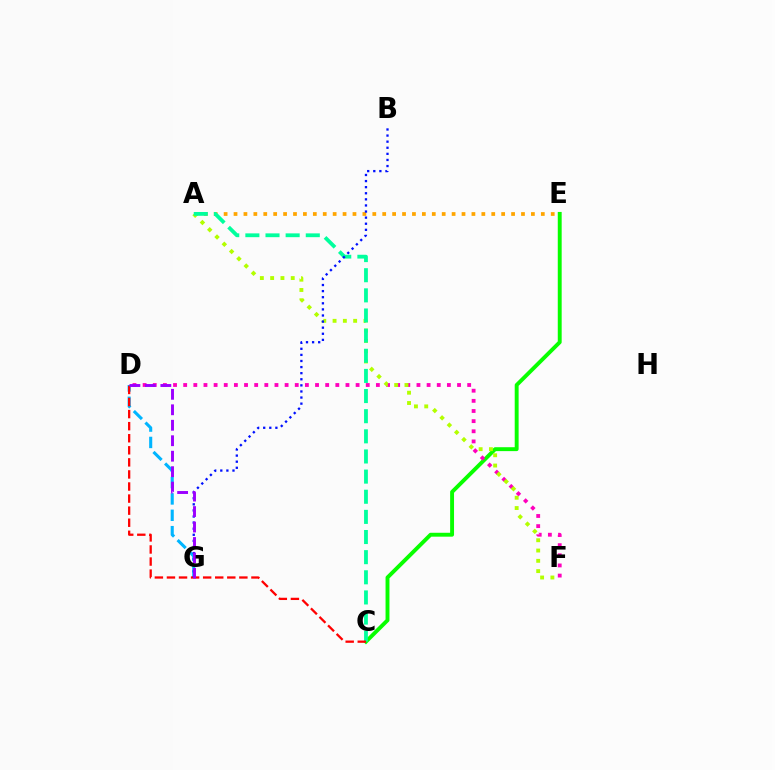{('A', 'E'): [{'color': '#ffa500', 'line_style': 'dotted', 'thickness': 2.69}], ('C', 'E'): [{'color': '#08ff00', 'line_style': 'solid', 'thickness': 2.81}], ('D', 'G'): [{'color': '#00b5ff', 'line_style': 'dashed', 'thickness': 2.22}, {'color': '#9b00ff', 'line_style': 'dashed', 'thickness': 2.1}], ('D', 'F'): [{'color': '#ff00bd', 'line_style': 'dotted', 'thickness': 2.76}], ('A', 'F'): [{'color': '#b3ff00', 'line_style': 'dotted', 'thickness': 2.8}], ('A', 'C'): [{'color': '#00ff9d', 'line_style': 'dashed', 'thickness': 2.74}], ('C', 'D'): [{'color': '#ff0000', 'line_style': 'dashed', 'thickness': 1.64}], ('B', 'G'): [{'color': '#0010ff', 'line_style': 'dotted', 'thickness': 1.66}]}